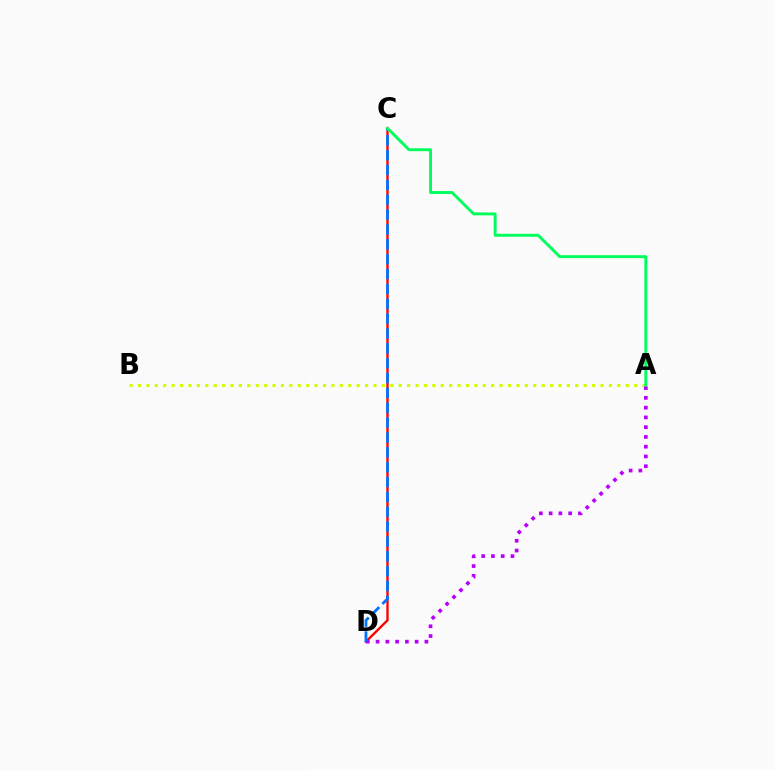{('C', 'D'): [{'color': '#ff0000', 'line_style': 'solid', 'thickness': 1.7}, {'color': '#0074ff', 'line_style': 'dashed', 'thickness': 2.02}], ('A', 'B'): [{'color': '#d1ff00', 'line_style': 'dotted', 'thickness': 2.28}], ('A', 'D'): [{'color': '#b900ff', 'line_style': 'dotted', 'thickness': 2.65}], ('A', 'C'): [{'color': '#00ff5c', 'line_style': 'solid', 'thickness': 2.11}]}